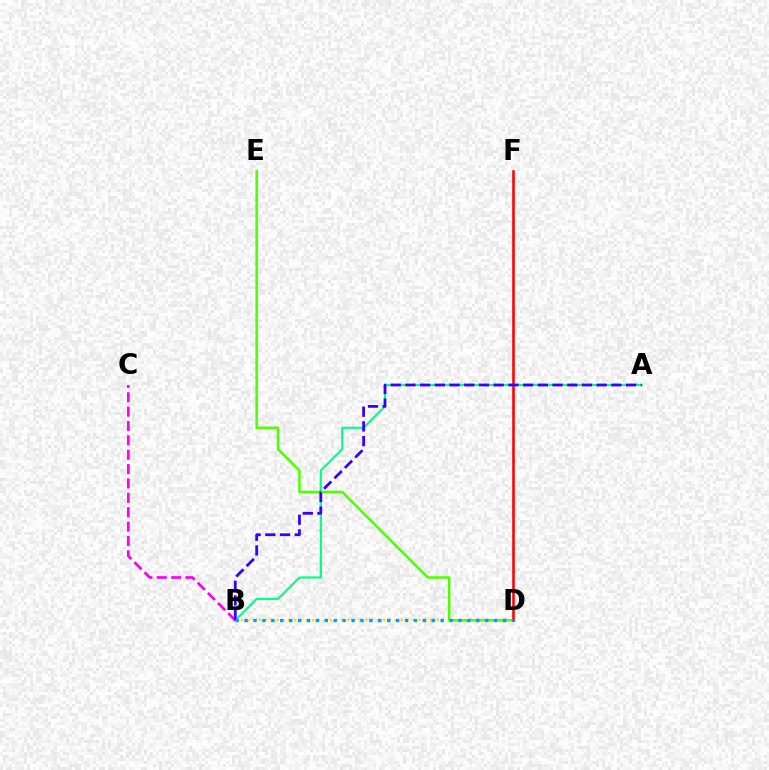{('B', 'D'): [{'color': '#ffd500', 'line_style': 'dotted', 'thickness': 1.61}, {'color': '#009eff', 'line_style': 'dotted', 'thickness': 2.42}], ('A', 'B'): [{'color': '#00ff86', 'line_style': 'solid', 'thickness': 1.54}, {'color': '#3700ff', 'line_style': 'dashed', 'thickness': 2.0}], ('D', 'E'): [{'color': '#4fff00', 'line_style': 'solid', 'thickness': 1.8}], ('B', 'C'): [{'color': '#ff00ed', 'line_style': 'dashed', 'thickness': 1.95}], ('D', 'F'): [{'color': '#ff0000', 'line_style': 'solid', 'thickness': 1.85}]}